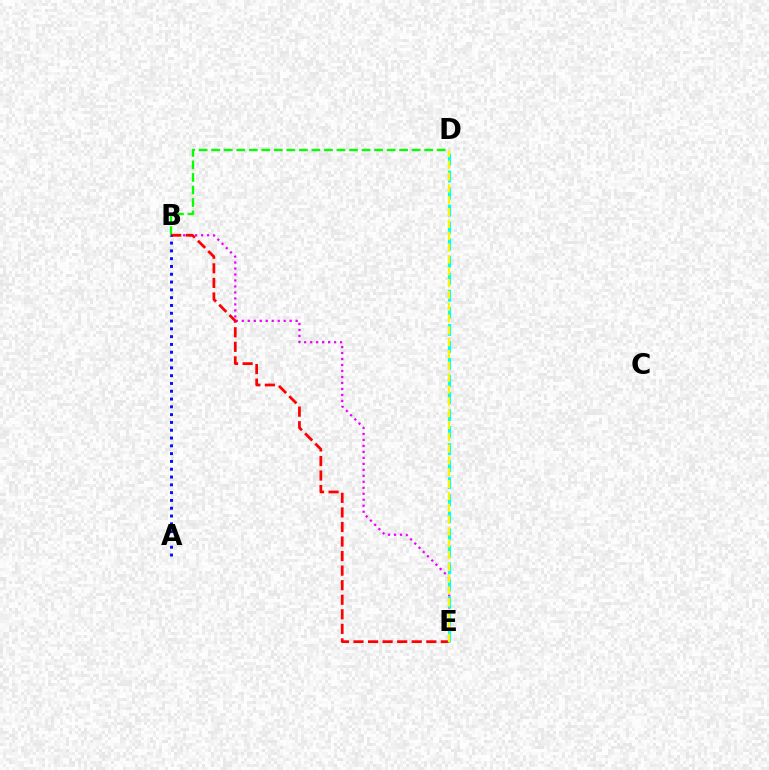{('B', 'E'): [{'color': '#ee00ff', 'line_style': 'dotted', 'thickness': 1.63}, {'color': '#ff0000', 'line_style': 'dashed', 'thickness': 1.98}], ('B', 'D'): [{'color': '#08ff00', 'line_style': 'dashed', 'thickness': 1.7}], ('A', 'B'): [{'color': '#0010ff', 'line_style': 'dotted', 'thickness': 2.12}], ('D', 'E'): [{'color': '#00fff6', 'line_style': 'dashed', 'thickness': 2.31}, {'color': '#fcf500', 'line_style': 'dashed', 'thickness': 1.61}]}